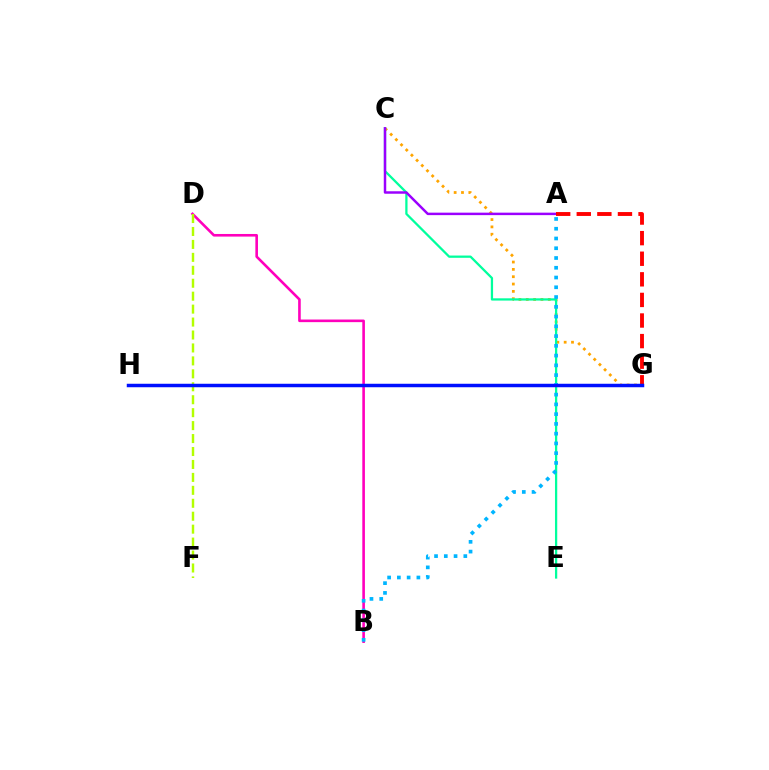{('C', 'G'): [{'color': '#ffa500', 'line_style': 'dotted', 'thickness': 1.99}], ('C', 'E'): [{'color': '#00ff9d', 'line_style': 'solid', 'thickness': 1.63}], ('B', 'D'): [{'color': '#ff00bd', 'line_style': 'solid', 'thickness': 1.88}], ('D', 'F'): [{'color': '#b3ff00', 'line_style': 'dashed', 'thickness': 1.76}], ('A', 'B'): [{'color': '#00b5ff', 'line_style': 'dotted', 'thickness': 2.65}], ('G', 'H'): [{'color': '#08ff00', 'line_style': 'dashed', 'thickness': 2.01}, {'color': '#0010ff', 'line_style': 'solid', 'thickness': 2.5}], ('A', 'C'): [{'color': '#9b00ff', 'line_style': 'solid', 'thickness': 1.78}], ('A', 'G'): [{'color': '#ff0000', 'line_style': 'dashed', 'thickness': 2.8}]}